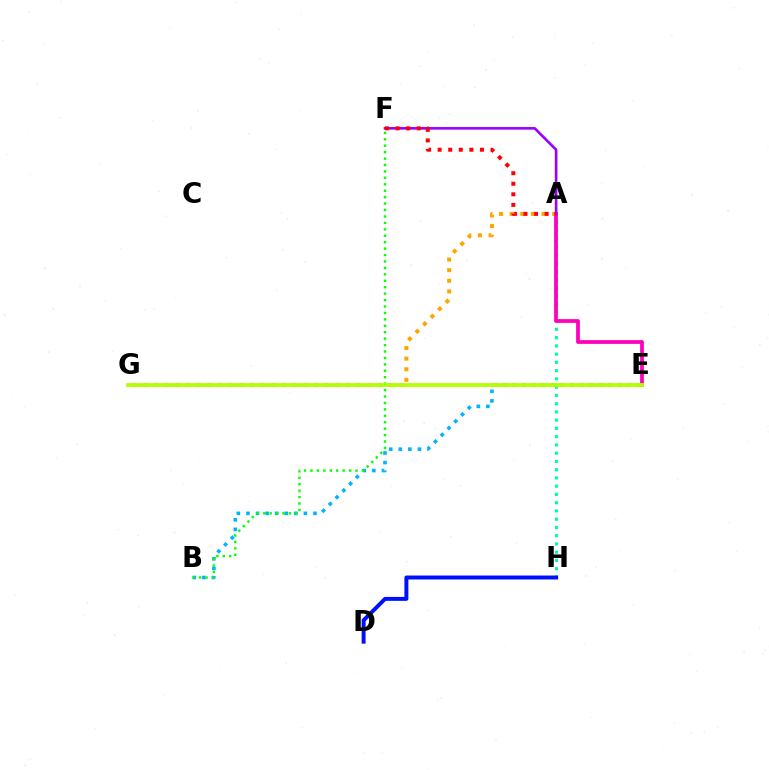{('A', 'H'): [{'color': '#00ff9d', 'line_style': 'dotted', 'thickness': 2.24}], ('A', 'G'): [{'color': '#ffa500', 'line_style': 'dotted', 'thickness': 2.89}], ('D', 'H'): [{'color': '#0010ff', 'line_style': 'solid', 'thickness': 2.85}], ('B', 'E'): [{'color': '#00b5ff', 'line_style': 'dotted', 'thickness': 2.6}], ('A', 'E'): [{'color': '#ff00bd', 'line_style': 'solid', 'thickness': 2.71}], ('A', 'F'): [{'color': '#9b00ff', 'line_style': 'solid', 'thickness': 1.88}, {'color': '#ff0000', 'line_style': 'dotted', 'thickness': 2.87}], ('B', 'F'): [{'color': '#08ff00', 'line_style': 'dotted', 'thickness': 1.75}], ('E', 'G'): [{'color': '#b3ff00', 'line_style': 'solid', 'thickness': 2.75}]}